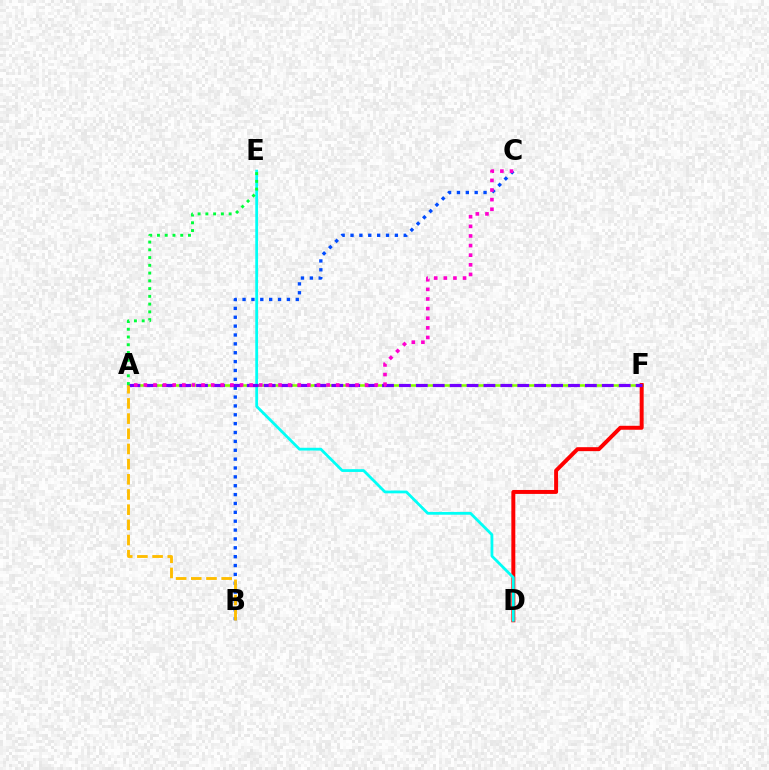{('A', 'F'): [{'color': '#84ff00', 'line_style': 'solid', 'thickness': 1.86}, {'color': '#7200ff', 'line_style': 'dashed', 'thickness': 2.3}], ('B', 'C'): [{'color': '#004bff', 'line_style': 'dotted', 'thickness': 2.41}], ('D', 'F'): [{'color': '#ff0000', 'line_style': 'solid', 'thickness': 2.85}], ('D', 'E'): [{'color': '#00fff6', 'line_style': 'solid', 'thickness': 2.0}], ('A', 'E'): [{'color': '#00ff39', 'line_style': 'dotted', 'thickness': 2.11}], ('A', 'B'): [{'color': '#ffbd00', 'line_style': 'dashed', 'thickness': 2.06}], ('A', 'C'): [{'color': '#ff00cf', 'line_style': 'dotted', 'thickness': 2.61}]}